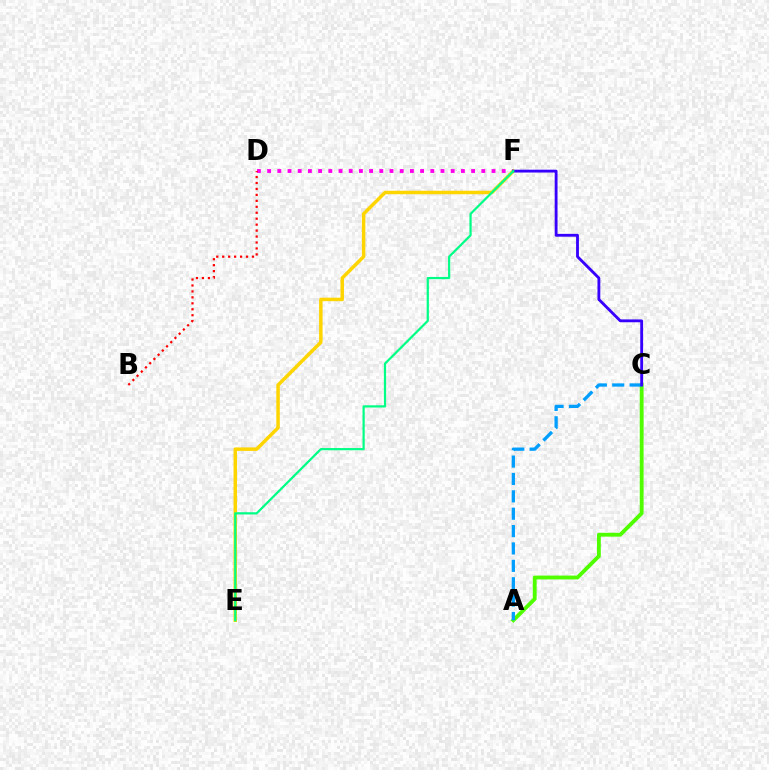{('D', 'F'): [{'color': '#ff00ed', 'line_style': 'dotted', 'thickness': 2.77}], ('E', 'F'): [{'color': '#ffd500', 'line_style': 'solid', 'thickness': 2.52}, {'color': '#00ff86', 'line_style': 'solid', 'thickness': 1.6}], ('A', 'C'): [{'color': '#4fff00', 'line_style': 'solid', 'thickness': 2.77}, {'color': '#009eff', 'line_style': 'dashed', 'thickness': 2.36}], ('B', 'D'): [{'color': '#ff0000', 'line_style': 'dotted', 'thickness': 1.62}], ('C', 'F'): [{'color': '#3700ff', 'line_style': 'solid', 'thickness': 2.05}]}